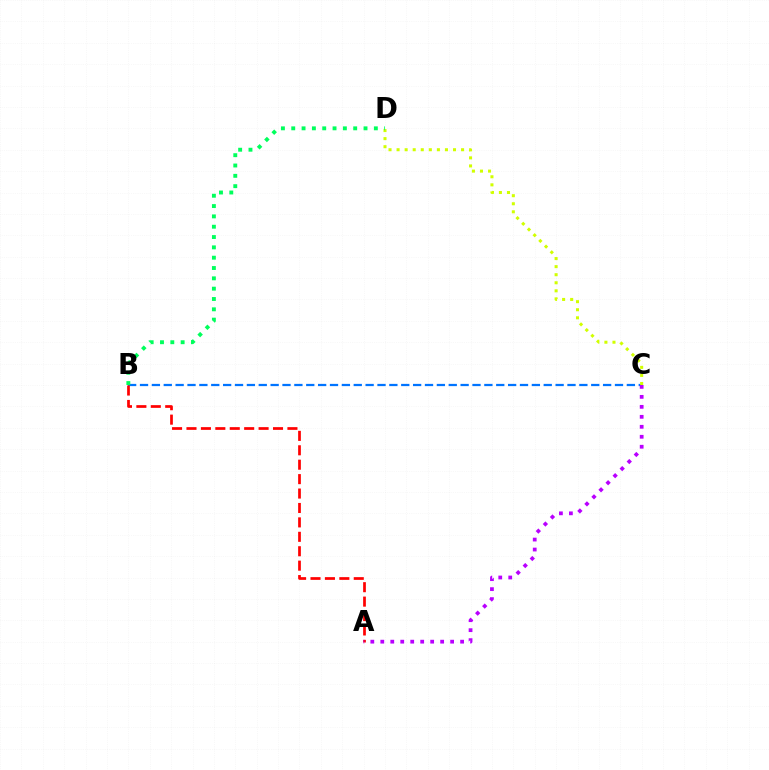{('B', 'C'): [{'color': '#0074ff', 'line_style': 'dashed', 'thickness': 1.61}], ('C', 'D'): [{'color': '#d1ff00', 'line_style': 'dotted', 'thickness': 2.19}], ('A', 'B'): [{'color': '#ff0000', 'line_style': 'dashed', 'thickness': 1.96}], ('A', 'C'): [{'color': '#b900ff', 'line_style': 'dotted', 'thickness': 2.71}], ('B', 'D'): [{'color': '#00ff5c', 'line_style': 'dotted', 'thickness': 2.81}]}